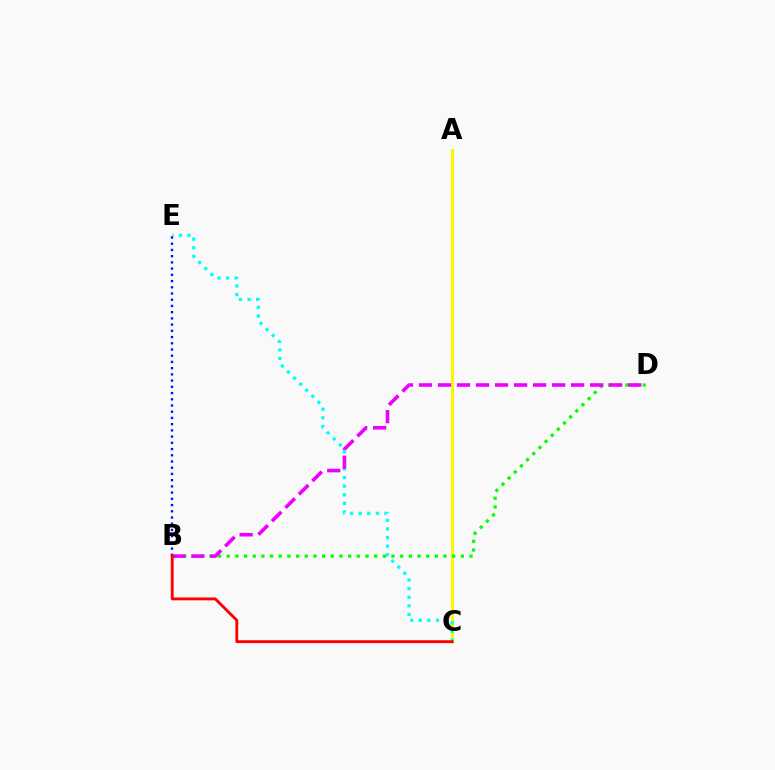{('A', 'C'): [{'color': '#fcf500', 'line_style': 'solid', 'thickness': 2.19}], ('C', 'E'): [{'color': '#00fff6', 'line_style': 'dotted', 'thickness': 2.33}], ('B', 'D'): [{'color': '#08ff00', 'line_style': 'dotted', 'thickness': 2.36}, {'color': '#ee00ff', 'line_style': 'dashed', 'thickness': 2.58}], ('B', 'E'): [{'color': '#0010ff', 'line_style': 'dotted', 'thickness': 1.69}], ('B', 'C'): [{'color': '#ff0000', 'line_style': 'solid', 'thickness': 2.06}]}